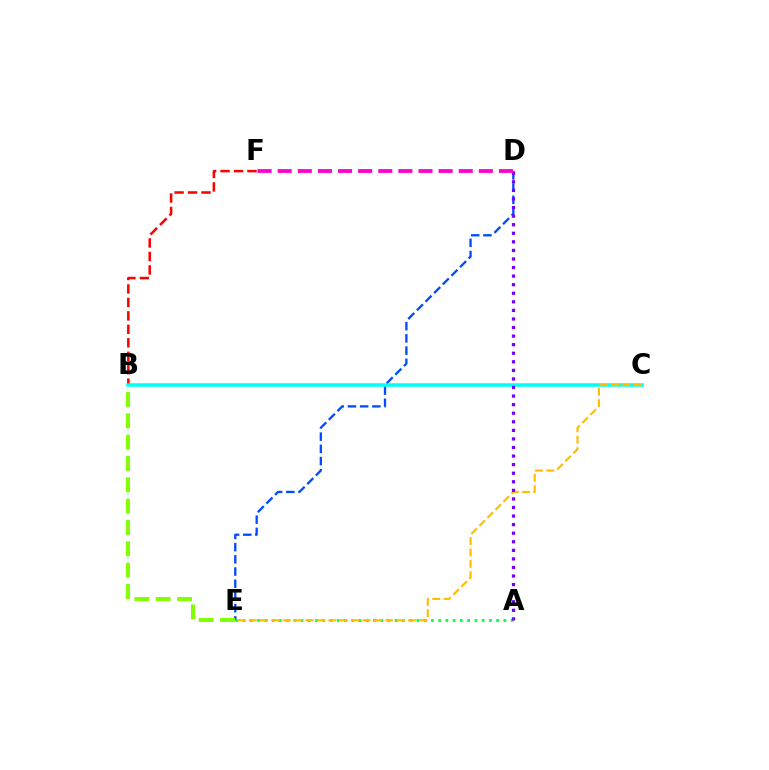{('D', 'E'): [{'color': '#004bff', 'line_style': 'dashed', 'thickness': 1.66}], ('B', 'F'): [{'color': '#ff0000', 'line_style': 'dashed', 'thickness': 1.83}], ('B', 'C'): [{'color': '#00fff6', 'line_style': 'solid', 'thickness': 2.54}], ('A', 'E'): [{'color': '#00ff39', 'line_style': 'dotted', 'thickness': 1.97}], ('C', 'E'): [{'color': '#ffbd00', 'line_style': 'dashed', 'thickness': 1.55}], ('B', 'E'): [{'color': '#84ff00', 'line_style': 'dashed', 'thickness': 2.9}], ('A', 'D'): [{'color': '#7200ff', 'line_style': 'dotted', 'thickness': 2.33}], ('D', 'F'): [{'color': '#ff00cf', 'line_style': 'dashed', 'thickness': 2.73}]}